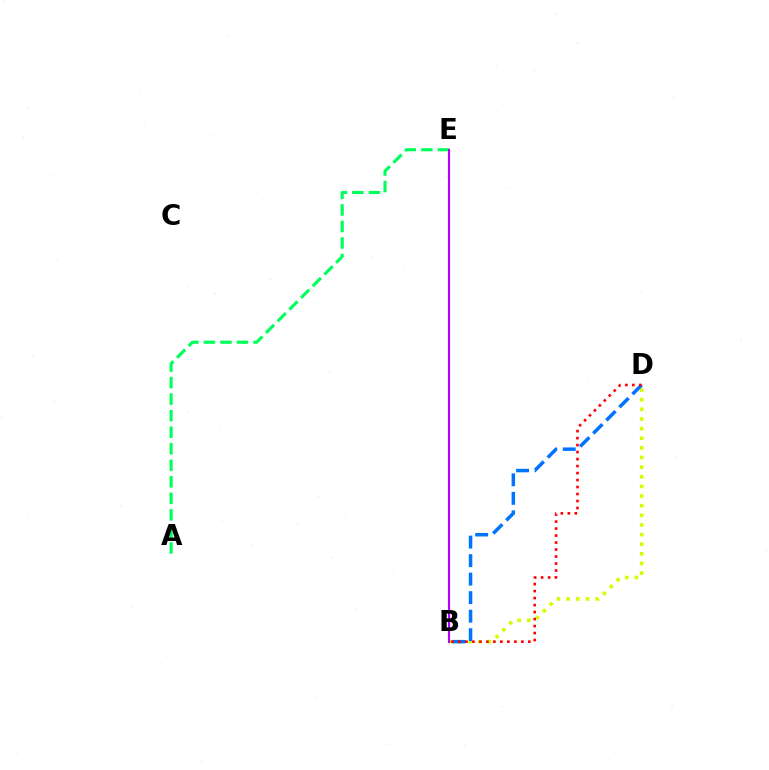{('A', 'E'): [{'color': '#00ff5c', 'line_style': 'dashed', 'thickness': 2.25}], ('B', 'D'): [{'color': '#d1ff00', 'line_style': 'dotted', 'thickness': 2.62}, {'color': '#0074ff', 'line_style': 'dashed', 'thickness': 2.51}, {'color': '#ff0000', 'line_style': 'dotted', 'thickness': 1.9}], ('B', 'E'): [{'color': '#b900ff', 'line_style': 'solid', 'thickness': 1.54}]}